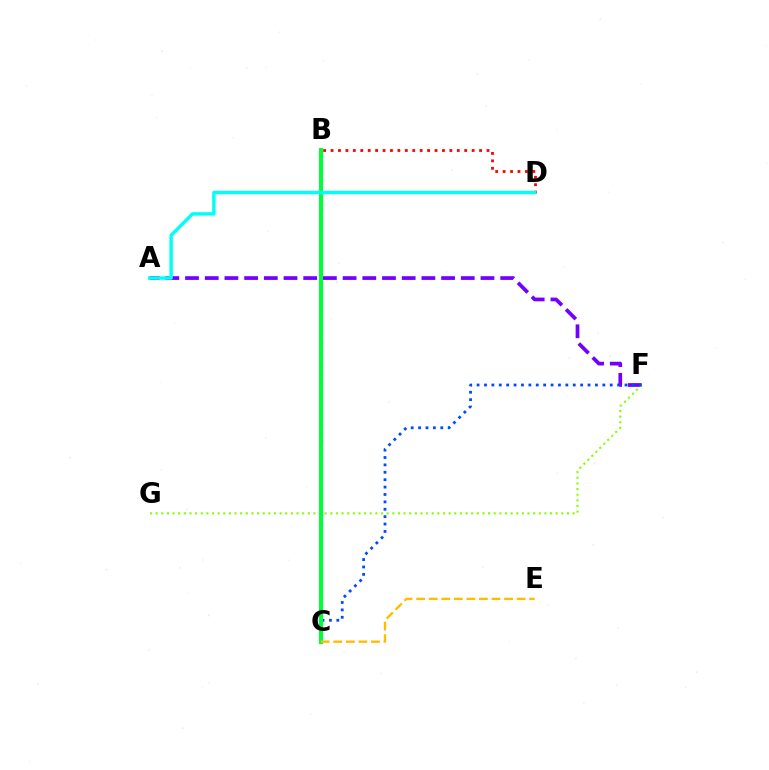{('A', 'F'): [{'color': '#7200ff', 'line_style': 'dashed', 'thickness': 2.68}], ('F', 'G'): [{'color': '#84ff00', 'line_style': 'dotted', 'thickness': 1.53}], ('B', 'C'): [{'color': '#ff00cf', 'line_style': 'dotted', 'thickness': 2.25}, {'color': '#00ff39', 'line_style': 'solid', 'thickness': 2.96}], ('C', 'F'): [{'color': '#004bff', 'line_style': 'dotted', 'thickness': 2.01}], ('B', 'D'): [{'color': '#ff0000', 'line_style': 'dotted', 'thickness': 2.02}], ('A', 'D'): [{'color': '#00fff6', 'line_style': 'solid', 'thickness': 2.47}], ('C', 'E'): [{'color': '#ffbd00', 'line_style': 'dashed', 'thickness': 1.71}]}